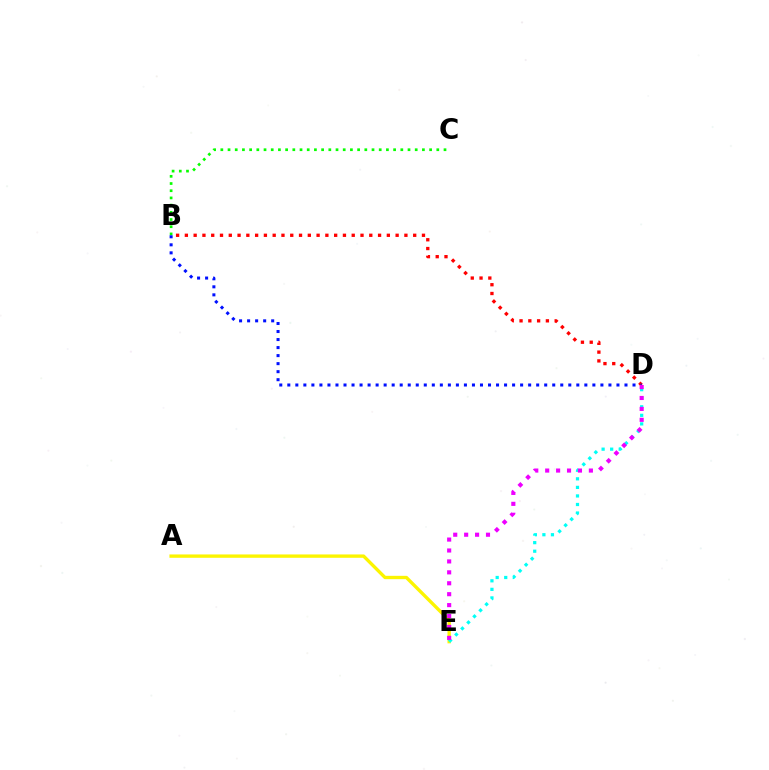{('B', 'D'): [{'color': '#ff0000', 'line_style': 'dotted', 'thickness': 2.39}, {'color': '#0010ff', 'line_style': 'dotted', 'thickness': 2.18}], ('A', 'E'): [{'color': '#fcf500', 'line_style': 'solid', 'thickness': 2.41}], ('B', 'C'): [{'color': '#08ff00', 'line_style': 'dotted', 'thickness': 1.96}], ('D', 'E'): [{'color': '#00fff6', 'line_style': 'dotted', 'thickness': 2.32}, {'color': '#ee00ff', 'line_style': 'dotted', 'thickness': 2.97}]}